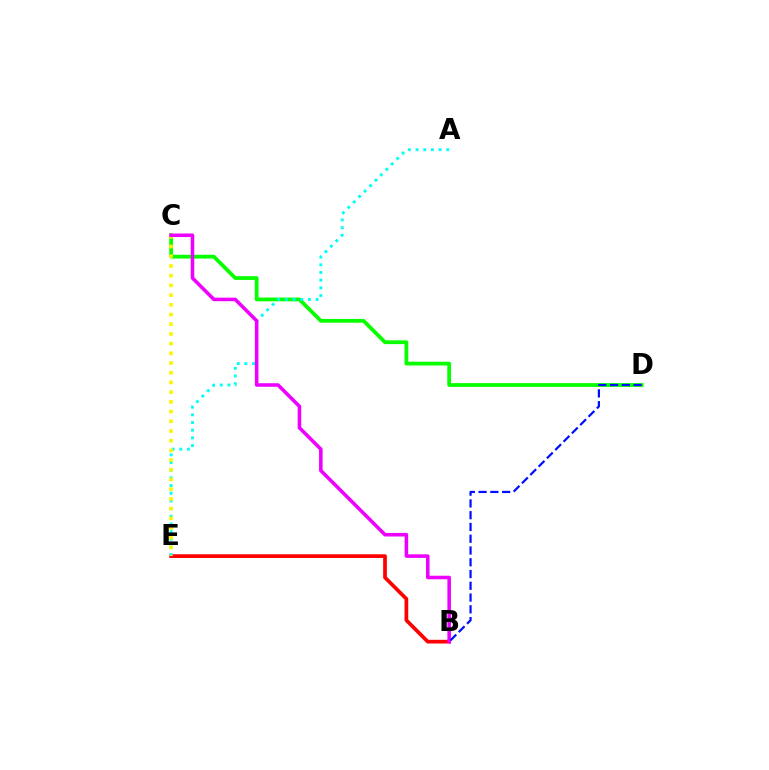{('C', 'D'): [{'color': '#08ff00', 'line_style': 'solid', 'thickness': 2.72}], ('B', 'E'): [{'color': '#ff0000', 'line_style': 'solid', 'thickness': 2.67}], ('A', 'E'): [{'color': '#00fff6', 'line_style': 'dotted', 'thickness': 2.09}], ('C', 'E'): [{'color': '#fcf500', 'line_style': 'dotted', 'thickness': 2.64}], ('B', 'C'): [{'color': '#ee00ff', 'line_style': 'solid', 'thickness': 2.56}], ('B', 'D'): [{'color': '#0010ff', 'line_style': 'dashed', 'thickness': 1.6}]}